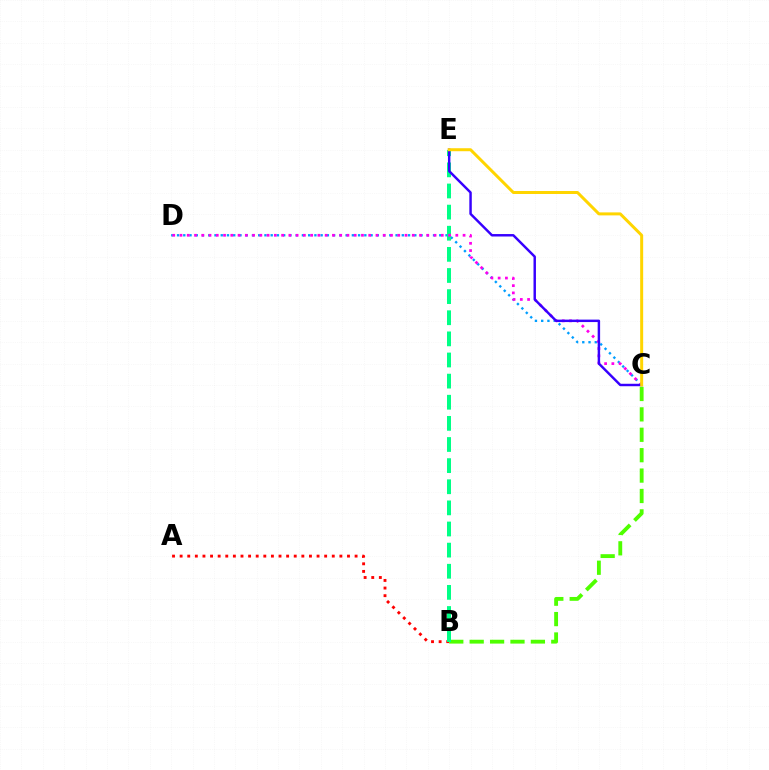{('A', 'B'): [{'color': '#ff0000', 'line_style': 'dotted', 'thickness': 2.07}], ('B', 'C'): [{'color': '#4fff00', 'line_style': 'dashed', 'thickness': 2.77}], ('C', 'D'): [{'color': '#009eff', 'line_style': 'dotted', 'thickness': 1.7}, {'color': '#ff00ed', 'line_style': 'dotted', 'thickness': 1.97}], ('B', 'E'): [{'color': '#00ff86', 'line_style': 'dashed', 'thickness': 2.87}], ('C', 'E'): [{'color': '#3700ff', 'line_style': 'solid', 'thickness': 1.77}, {'color': '#ffd500', 'line_style': 'solid', 'thickness': 2.16}]}